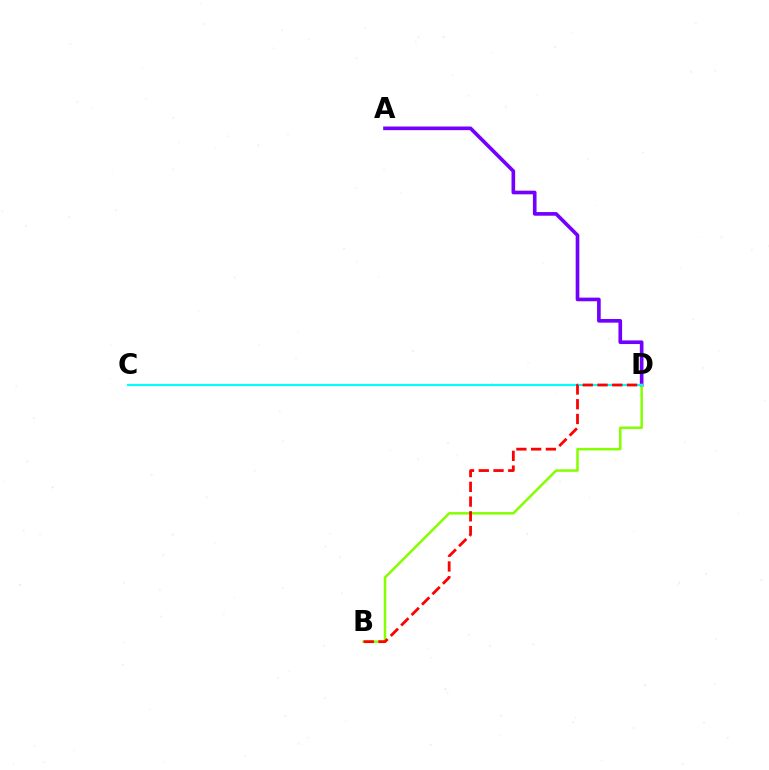{('A', 'D'): [{'color': '#7200ff', 'line_style': 'solid', 'thickness': 2.62}], ('B', 'D'): [{'color': '#84ff00', 'line_style': 'solid', 'thickness': 1.81}, {'color': '#ff0000', 'line_style': 'dashed', 'thickness': 2.0}], ('C', 'D'): [{'color': '#00fff6', 'line_style': 'solid', 'thickness': 1.55}]}